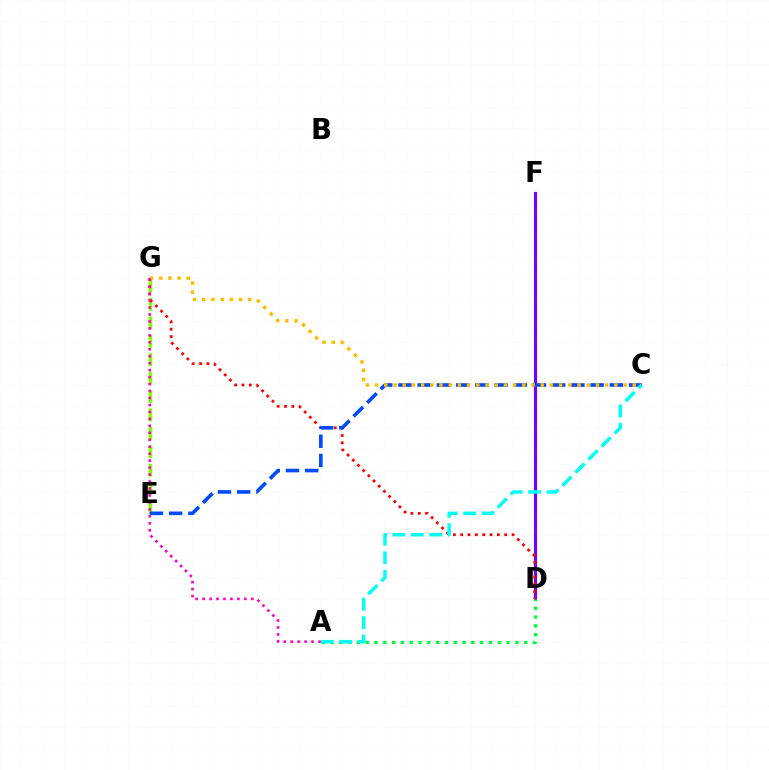{('D', 'F'): [{'color': '#7200ff', 'line_style': 'solid', 'thickness': 2.27}], ('E', 'G'): [{'color': '#84ff00', 'line_style': 'dashed', 'thickness': 2.5}], ('D', 'G'): [{'color': '#ff0000', 'line_style': 'dotted', 'thickness': 1.99}], ('C', 'E'): [{'color': '#004bff', 'line_style': 'dashed', 'thickness': 2.61}], ('A', 'D'): [{'color': '#00ff39', 'line_style': 'dotted', 'thickness': 2.39}], ('A', 'C'): [{'color': '#00fff6', 'line_style': 'dashed', 'thickness': 2.51}], ('C', 'G'): [{'color': '#ffbd00', 'line_style': 'dotted', 'thickness': 2.5}], ('A', 'G'): [{'color': '#ff00cf', 'line_style': 'dotted', 'thickness': 1.89}]}